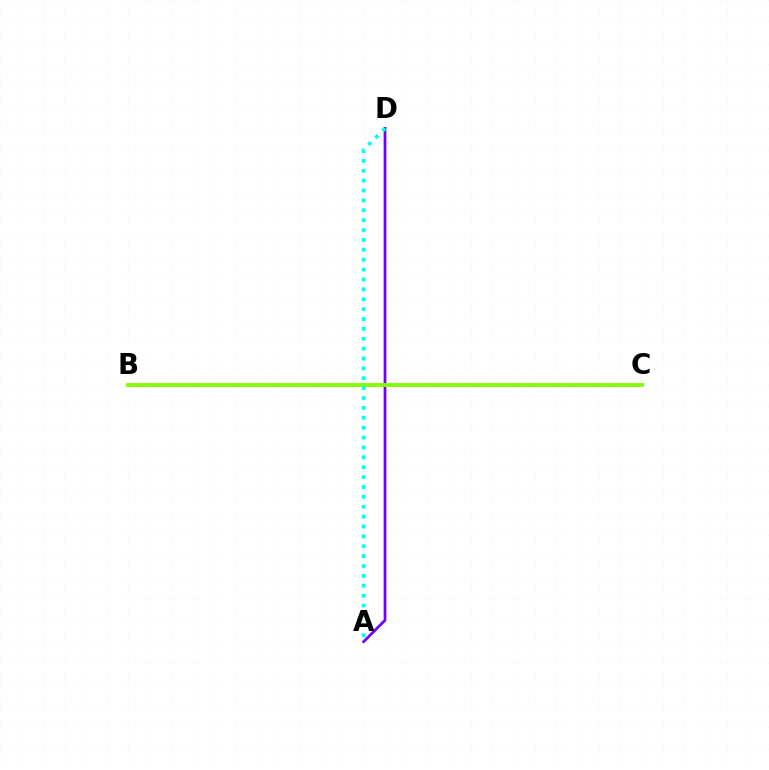{('A', 'D'): [{'color': '#7200ff', 'line_style': 'solid', 'thickness': 1.97}, {'color': '#00fff6', 'line_style': 'dotted', 'thickness': 2.68}], ('B', 'C'): [{'color': '#ff0000', 'line_style': 'dashed', 'thickness': 1.82}, {'color': '#84ff00', 'line_style': 'solid', 'thickness': 2.8}]}